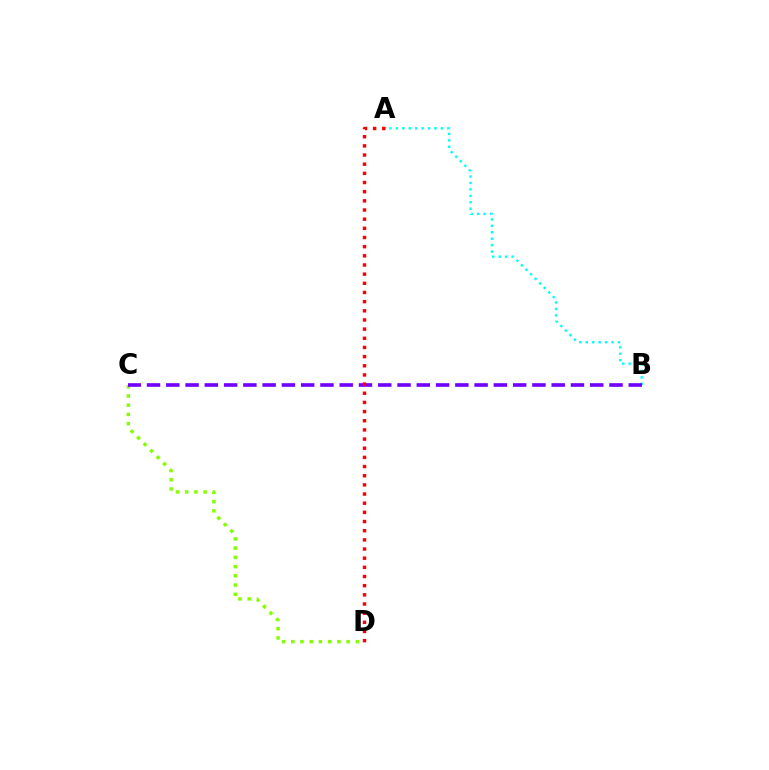{('A', 'B'): [{'color': '#00fff6', 'line_style': 'dotted', 'thickness': 1.75}], ('C', 'D'): [{'color': '#84ff00', 'line_style': 'dotted', 'thickness': 2.51}], ('B', 'C'): [{'color': '#7200ff', 'line_style': 'dashed', 'thickness': 2.62}], ('A', 'D'): [{'color': '#ff0000', 'line_style': 'dotted', 'thickness': 2.49}]}